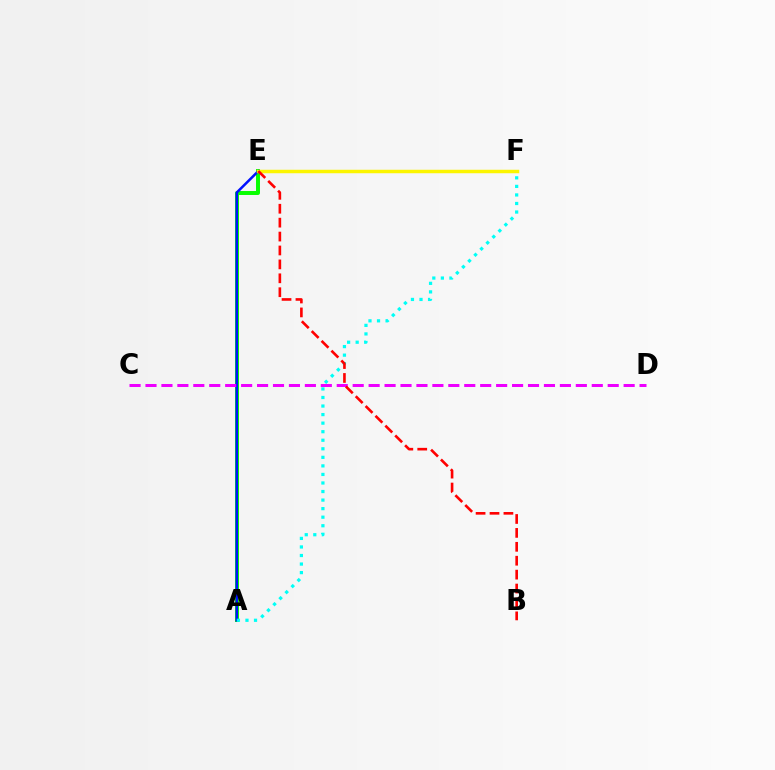{('A', 'E'): [{'color': '#08ff00', 'line_style': 'solid', 'thickness': 2.85}, {'color': '#0010ff', 'line_style': 'solid', 'thickness': 1.81}], ('E', 'F'): [{'color': '#fcf500', 'line_style': 'solid', 'thickness': 2.5}], ('A', 'F'): [{'color': '#00fff6', 'line_style': 'dotted', 'thickness': 2.32}], ('C', 'D'): [{'color': '#ee00ff', 'line_style': 'dashed', 'thickness': 2.17}], ('B', 'E'): [{'color': '#ff0000', 'line_style': 'dashed', 'thickness': 1.89}]}